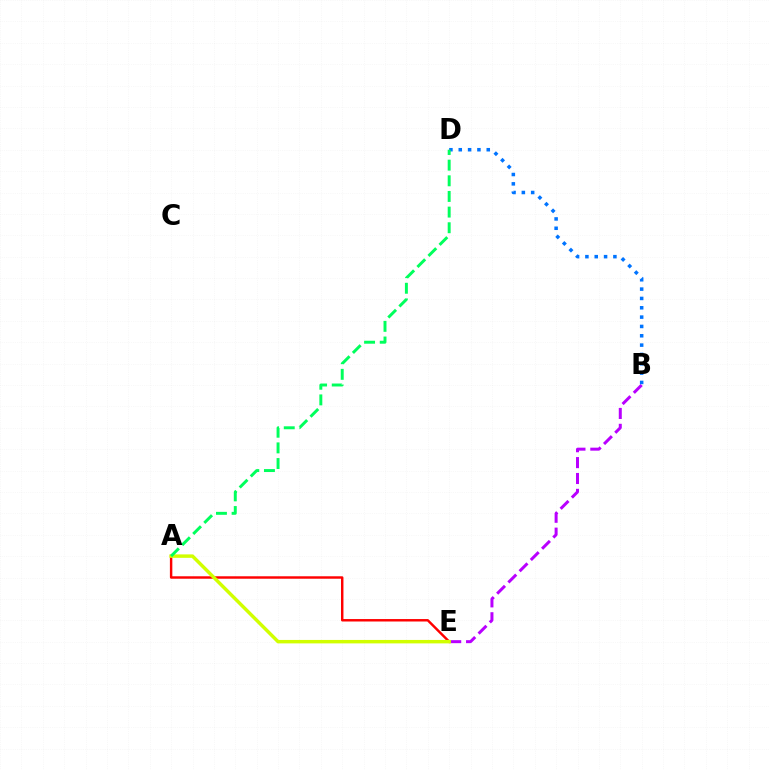{('B', 'E'): [{'color': '#b900ff', 'line_style': 'dashed', 'thickness': 2.16}], ('A', 'E'): [{'color': '#ff0000', 'line_style': 'solid', 'thickness': 1.76}, {'color': '#d1ff00', 'line_style': 'solid', 'thickness': 2.48}], ('B', 'D'): [{'color': '#0074ff', 'line_style': 'dotted', 'thickness': 2.54}], ('A', 'D'): [{'color': '#00ff5c', 'line_style': 'dashed', 'thickness': 2.13}]}